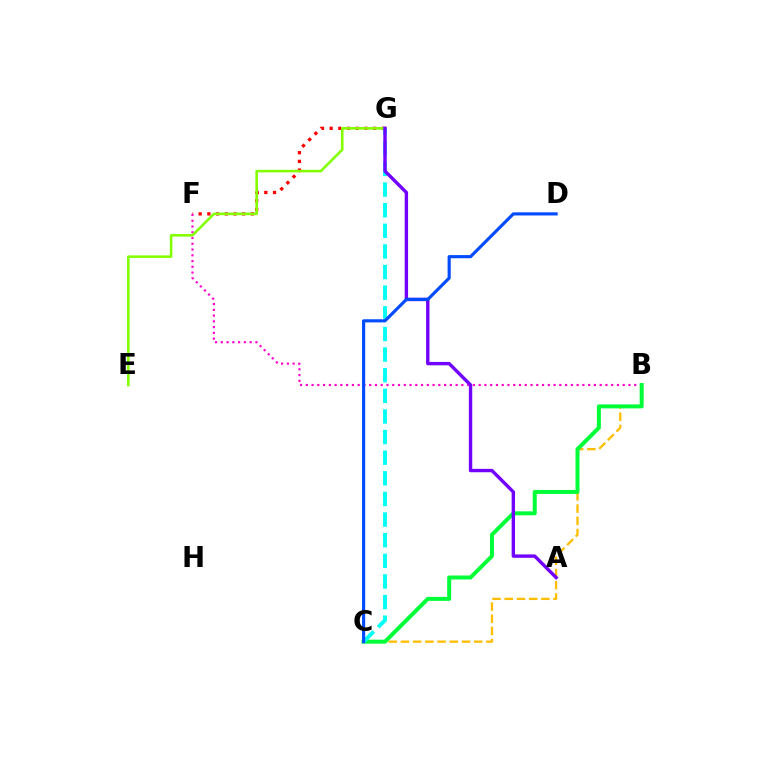{('F', 'G'): [{'color': '#ff0000', 'line_style': 'dotted', 'thickness': 2.36}], ('B', 'F'): [{'color': '#ff00cf', 'line_style': 'dotted', 'thickness': 1.57}], ('B', 'C'): [{'color': '#ffbd00', 'line_style': 'dashed', 'thickness': 1.66}, {'color': '#00ff39', 'line_style': 'solid', 'thickness': 2.88}], ('E', 'G'): [{'color': '#84ff00', 'line_style': 'solid', 'thickness': 1.87}], ('C', 'G'): [{'color': '#00fff6', 'line_style': 'dashed', 'thickness': 2.8}], ('A', 'G'): [{'color': '#7200ff', 'line_style': 'solid', 'thickness': 2.44}], ('C', 'D'): [{'color': '#004bff', 'line_style': 'solid', 'thickness': 2.26}]}